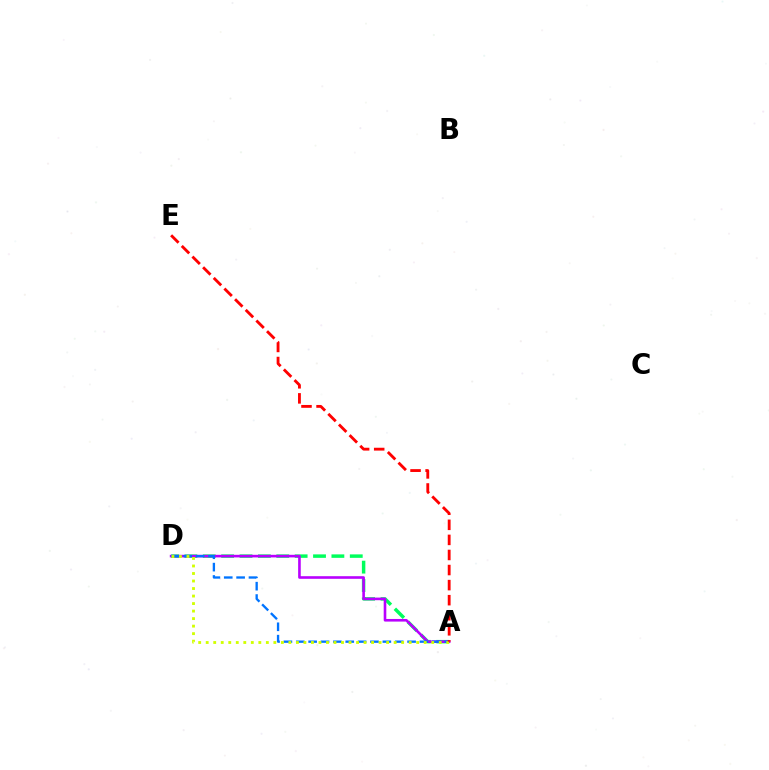{('A', 'D'): [{'color': '#00ff5c', 'line_style': 'dashed', 'thickness': 2.5}, {'color': '#b900ff', 'line_style': 'solid', 'thickness': 1.88}, {'color': '#0074ff', 'line_style': 'dashed', 'thickness': 1.68}, {'color': '#d1ff00', 'line_style': 'dotted', 'thickness': 2.04}], ('A', 'E'): [{'color': '#ff0000', 'line_style': 'dashed', 'thickness': 2.05}]}